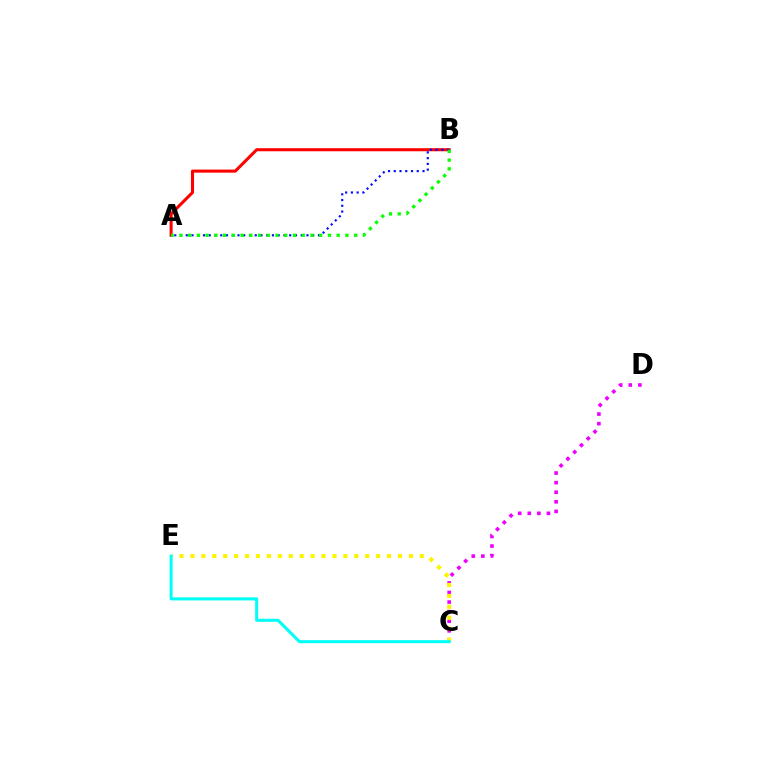{('A', 'B'): [{'color': '#ff0000', 'line_style': 'solid', 'thickness': 2.21}, {'color': '#0010ff', 'line_style': 'dotted', 'thickness': 1.56}, {'color': '#08ff00', 'line_style': 'dotted', 'thickness': 2.37}], ('C', 'D'): [{'color': '#ee00ff', 'line_style': 'dotted', 'thickness': 2.6}], ('C', 'E'): [{'color': '#fcf500', 'line_style': 'dotted', 'thickness': 2.97}, {'color': '#00fff6', 'line_style': 'solid', 'thickness': 2.19}]}